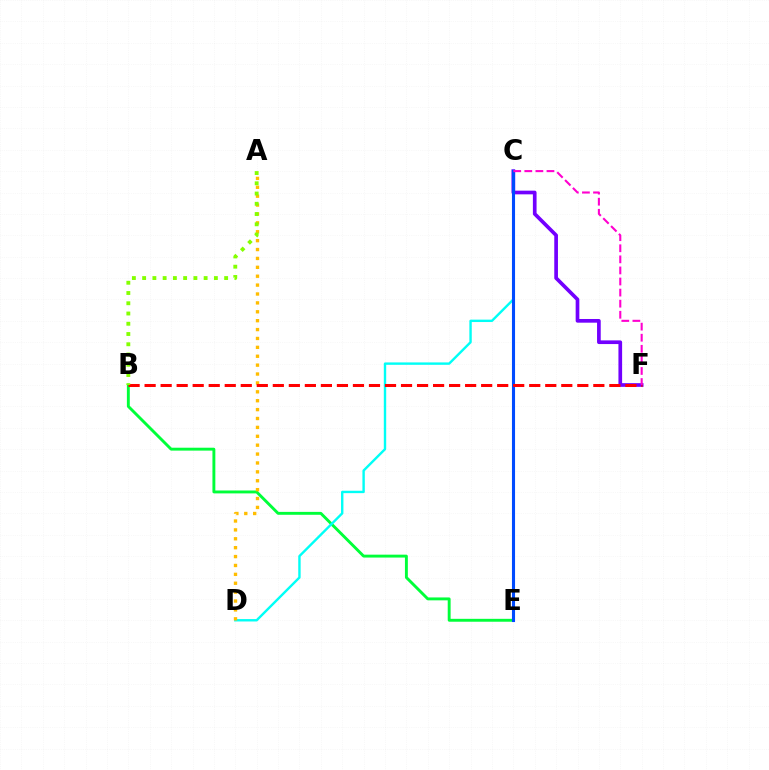{('B', 'E'): [{'color': '#00ff39', 'line_style': 'solid', 'thickness': 2.09}], ('C', 'F'): [{'color': '#7200ff', 'line_style': 'solid', 'thickness': 2.65}, {'color': '#ff00cf', 'line_style': 'dashed', 'thickness': 1.51}], ('C', 'D'): [{'color': '#00fff6', 'line_style': 'solid', 'thickness': 1.73}], ('A', 'D'): [{'color': '#ffbd00', 'line_style': 'dotted', 'thickness': 2.42}], ('C', 'E'): [{'color': '#004bff', 'line_style': 'solid', 'thickness': 2.23}], ('B', 'F'): [{'color': '#ff0000', 'line_style': 'dashed', 'thickness': 2.18}], ('A', 'B'): [{'color': '#84ff00', 'line_style': 'dotted', 'thickness': 2.79}]}